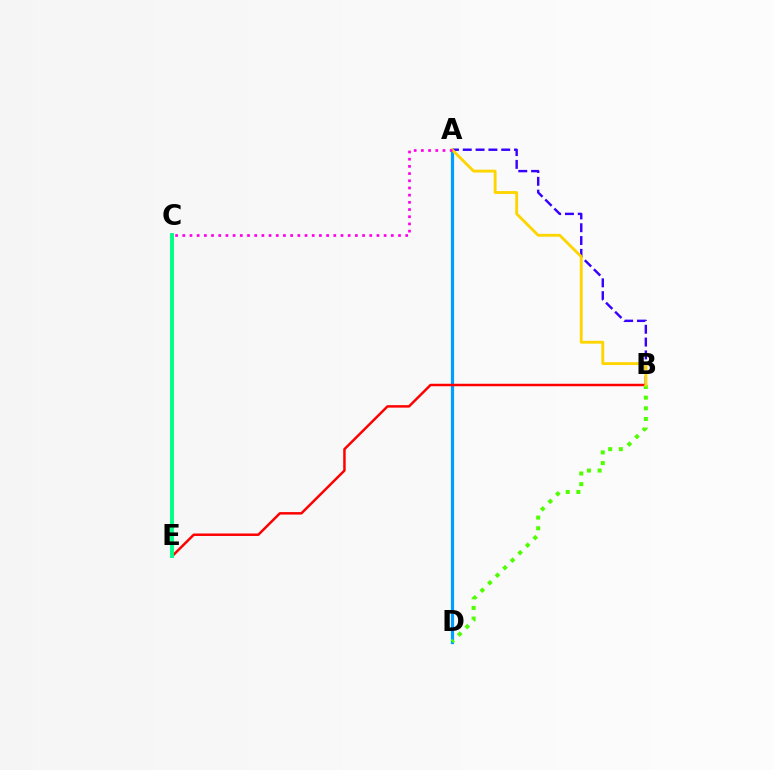{('A', 'D'): [{'color': '#009eff', 'line_style': 'solid', 'thickness': 2.31}], ('B', 'E'): [{'color': '#ff0000', 'line_style': 'solid', 'thickness': 1.78}], ('A', 'B'): [{'color': '#3700ff', 'line_style': 'dashed', 'thickness': 1.74}, {'color': '#ffd500', 'line_style': 'solid', 'thickness': 2.05}], ('B', 'D'): [{'color': '#4fff00', 'line_style': 'dotted', 'thickness': 2.89}], ('C', 'E'): [{'color': '#00ff86', 'line_style': 'solid', 'thickness': 2.81}], ('A', 'C'): [{'color': '#ff00ed', 'line_style': 'dotted', 'thickness': 1.95}]}